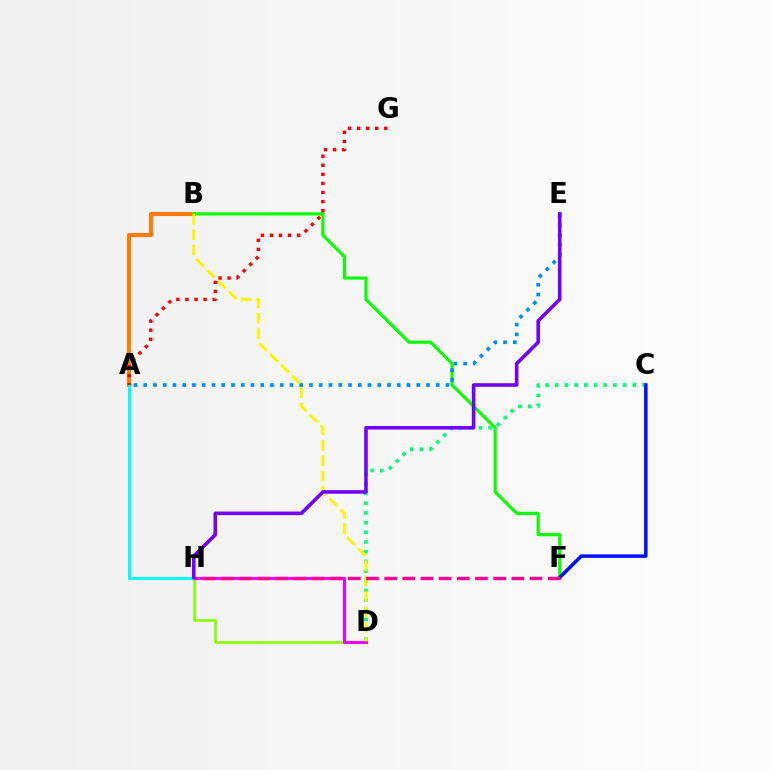{('D', 'H'): [{'color': '#84ff00', 'line_style': 'solid', 'thickness': 1.86}, {'color': '#ee00ff', 'line_style': 'solid', 'thickness': 2.24}], ('A', 'B'): [{'color': '#ff7c00', 'line_style': 'solid', 'thickness': 2.94}], ('B', 'F'): [{'color': '#08ff00', 'line_style': 'solid', 'thickness': 2.25}], ('A', 'H'): [{'color': '#00fff6', 'line_style': 'solid', 'thickness': 2.21}], ('C', 'D'): [{'color': '#00ff74', 'line_style': 'dotted', 'thickness': 2.63}], ('C', 'F'): [{'color': '#0010ff', 'line_style': 'solid', 'thickness': 2.52}], ('A', 'E'): [{'color': '#008cff', 'line_style': 'dotted', 'thickness': 2.65}], ('A', 'G'): [{'color': '#ff0000', 'line_style': 'dotted', 'thickness': 2.47}], ('B', 'D'): [{'color': '#fcf500', 'line_style': 'dashed', 'thickness': 2.09}], ('F', 'H'): [{'color': '#ff0094', 'line_style': 'dashed', 'thickness': 2.47}], ('E', 'H'): [{'color': '#7200ff', 'line_style': 'solid', 'thickness': 2.58}]}